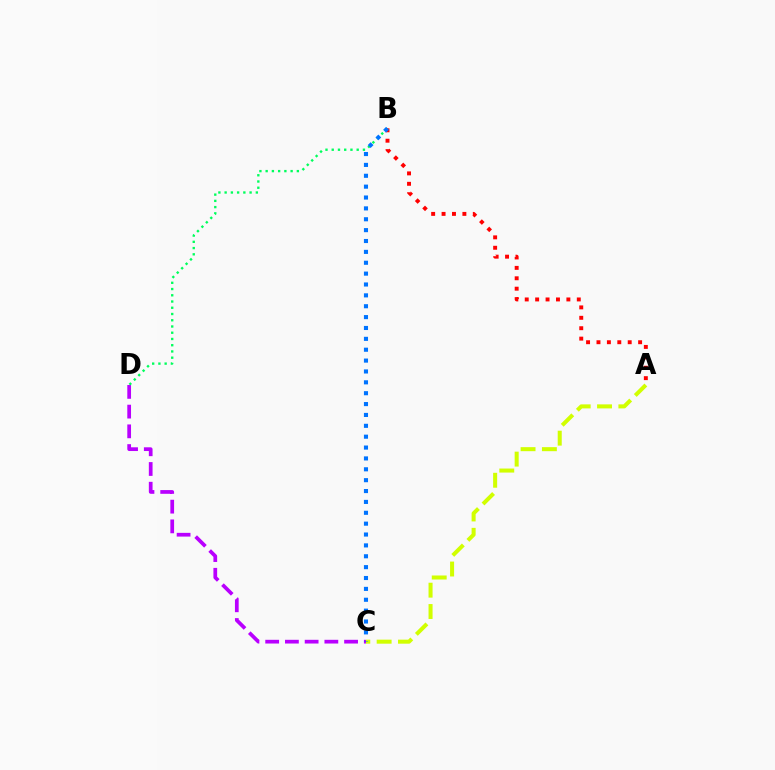{('C', 'D'): [{'color': '#b900ff', 'line_style': 'dashed', 'thickness': 2.68}], ('B', 'D'): [{'color': '#00ff5c', 'line_style': 'dotted', 'thickness': 1.7}], ('A', 'C'): [{'color': '#d1ff00', 'line_style': 'dashed', 'thickness': 2.9}], ('A', 'B'): [{'color': '#ff0000', 'line_style': 'dotted', 'thickness': 2.83}], ('B', 'C'): [{'color': '#0074ff', 'line_style': 'dotted', 'thickness': 2.95}]}